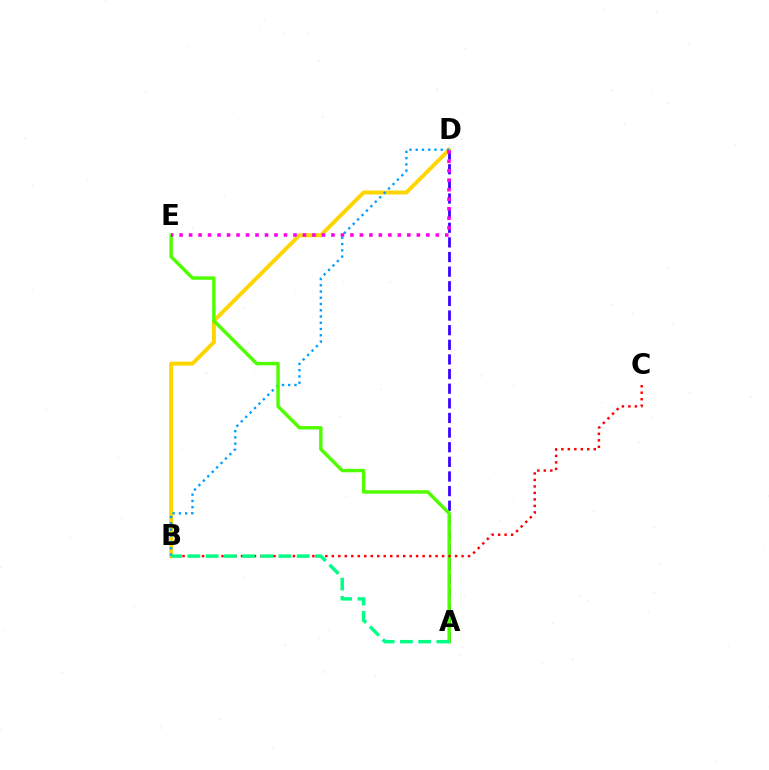{('A', 'D'): [{'color': '#3700ff', 'line_style': 'dashed', 'thickness': 1.99}], ('B', 'D'): [{'color': '#ffd500', 'line_style': 'solid', 'thickness': 2.81}, {'color': '#009eff', 'line_style': 'dotted', 'thickness': 1.7}], ('A', 'E'): [{'color': '#4fff00', 'line_style': 'solid', 'thickness': 2.48}], ('B', 'C'): [{'color': '#ff0000', 'line_style': 'dotted', 'thickness': 1.76}], ('D', 'E'): [{'color': '#ff00ed', 'line_style': 'dotted', 'thickness': 2.58}], ('A', 'B'): [{'color': '#00ff86', 'line_style': 'dashed', 'thickness': 2.47}]}